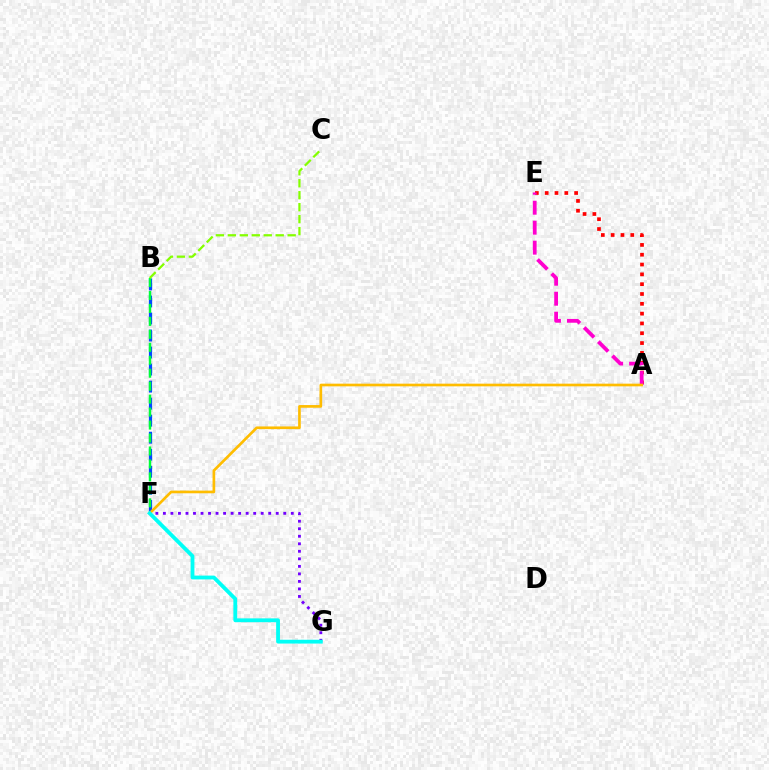{('B', 'F'): [{'color': '#004bff', 'line_style': 'dashed', 'thickness': 2.31}, {'color': '#00ff39', 'line_style': 'dashed', 'thickness': 1.76}], ('A', 'E'): [{'color': '#ff0000', 'line_style': 'dotted', 'thickness': 2.67}, {'color': '#ff00cf', 'line_style': 'dashed', 'thickness': 2.71}], ('B', 'C'): [{'color': '#84ff00', 'line_style': 'dashed', 'thickness': 1.62}], ('A', 'F'): [{'color': '#ffbd00', 'line_style': 'solid', 'thickness': 1.92}], ('F', 'G'): [{'color': '#7200ff', 'line_style': 'dotted', 'thickness': 2.04}, {'color': '#00fff6', 'line_style': 'solid', 'thickness': 2.75}]}